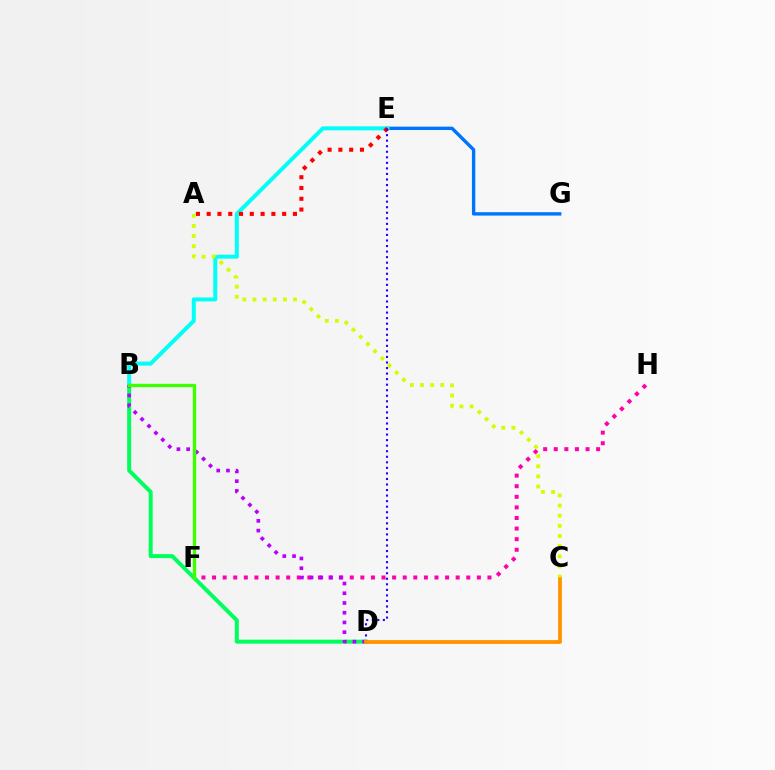{('E', 'G'): [{'color': '#0074ff', 'line_style': 'solid', 'thickness': 2.43}], ('B', 'D'): [{'color': '#00ff5c', 'line_style': 'solid', 'thickness': 2.87}, {'color': '#b900ff', 'line_style': 'dotted', 'thickness': 2.64}], ('F', 'H'): [{'color': '#ff00ac', 'line_style': 'dotted', 'thickness': 2.88}], ('B', 'E'): [{'color': '#00fff6', 'line_style': 'solid', 'thickness': 2.86}], ('A', 'E'): [{'color': '#ff0000', 'line_style': 'dotted', 'thickness': 2.93}], ('D', 'E'): [{'color': '#2500ff', 'line_style': 'dotted', 'thickness': 1.51}], ('C', 'D'): [{'color': '#ff9400', 'line_style': 'solid', 'thickness': 2.75}], ('B', 'F'): [{'color': '#3dff00', 'line_style': 'solid', 'thickness': 2.42}], ('A', 'C'): [{'color': '#d1ff00', 'line_style': 'dotted', 'thickness': 2.75}]}